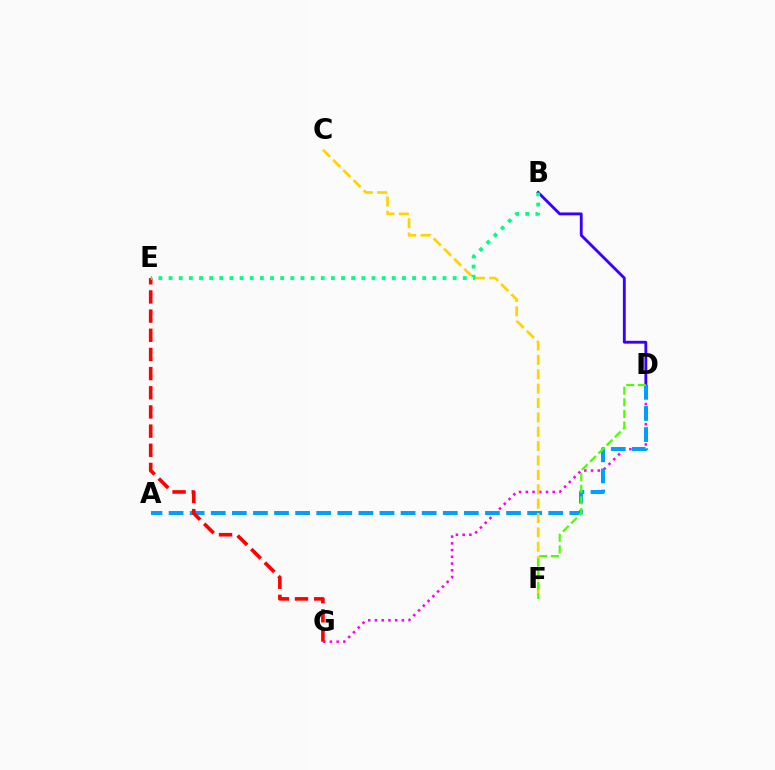{('B', 'D'): [{'color': '#3700ff', 'line_style': 'solid', 'thickness': 2.05}], ('D', 'G'): [{'color': '#ff00ed', 'line_style': 'dotted', 'thickness': 1.83}], ('A', 'D'): [{'color': '#009eff', 'line_style': 'dashed', 'thickness': 2.87}], ('C', 'F'): [{'color': '#ffd500', 'line_style': 'dashed', 'thickness': 1.95}], ('E', 'G'): [{'color': '#ff0000', 'line_style': 'dashed', 'thickness': 2.6}], ('D', 'F'): [{'color': '#4fff00', 'line_style': 'dashed', 'thickness': 1.58}], ('B', 'E'): [{'color': '#00ff86', 'line_style': 'dotted', 'thickness': 2.76}]}